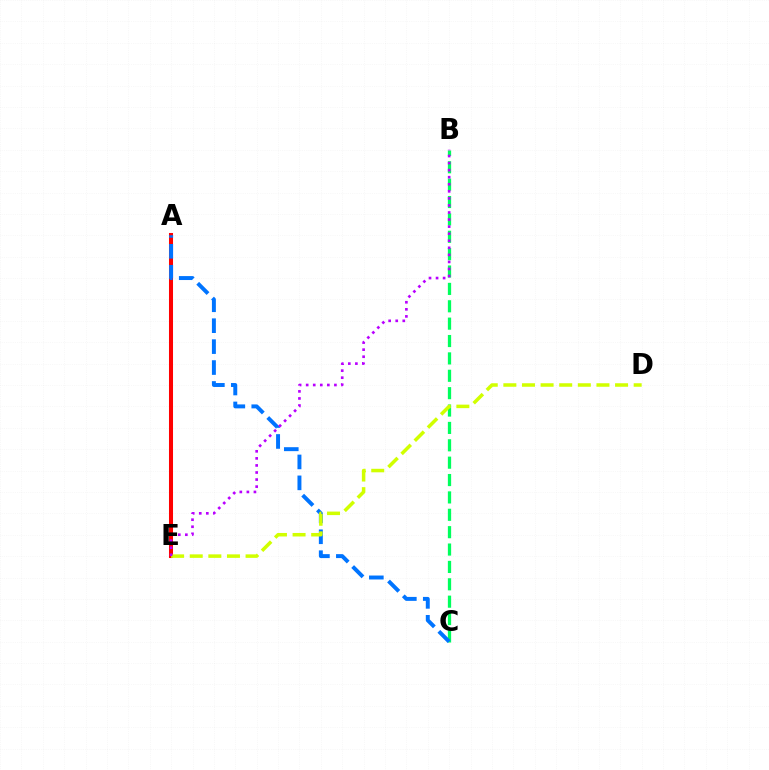{('B', 'C'): [{'color': '#00ff5c', 'line_style': 'dashed', 'thickness': 2.36}], ('A', 'E'): [{'color': '#ff0000', 'line_style': 'solid', 'thickness': 2.91}], ('A', 'C'): [{'color': '#0074ff', 'line_style': 'dashed', 'thickness': 2.84}], ('D', 'E'): [{'color': '#d1ff00', 'line_style': 'dashed', 'thickness': 2.53}], ('B', 'E'): [{'color': '#b900ff', 'line_style': 'dotted', 'thickness': 1.92}]}